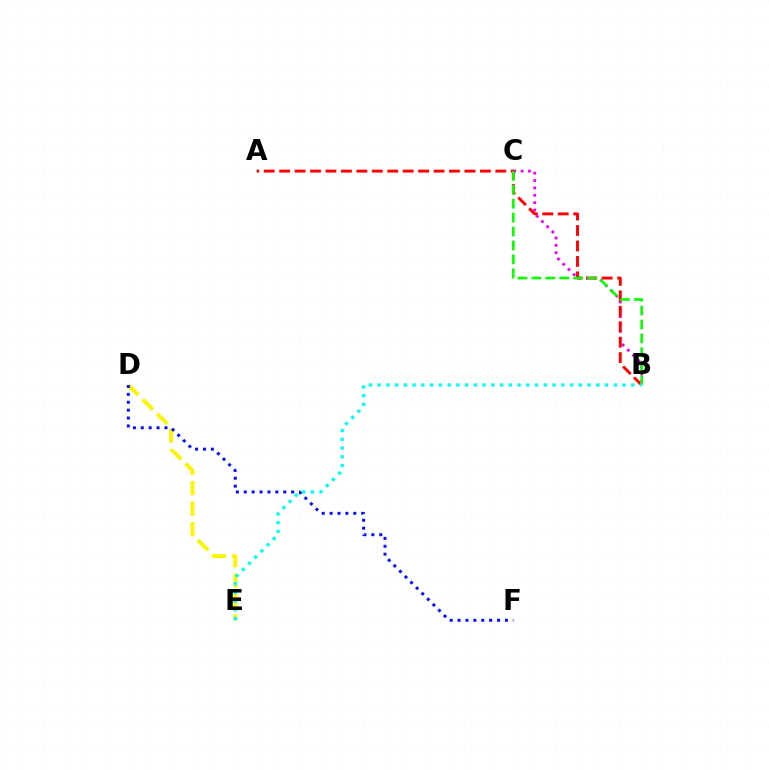{('B', 'C'): [{'color': '#ee00ff', 'line_style': 'dotted', 'thickness': 2.0}, {'color': '#08ff00', 'line_style': 'dashed', 'thickness': 1.89}], ('D', 'E'): [{'color': '#fcf500', 'line_style': 'dashed', 'thickness': 2.78}], ('A', 'B'): [{'color': '#ff0000', 'line_style': 'dashed', 'thickness': 2.1}], ('B', 'E'): [{'color': '#00fff6', 'line_style': 'dotted', 'thickness': 2.38}], ('D', 'F'): [{'color': '#0010ff', 'line_style': 'dotted', 'thickness': 2.14}]}